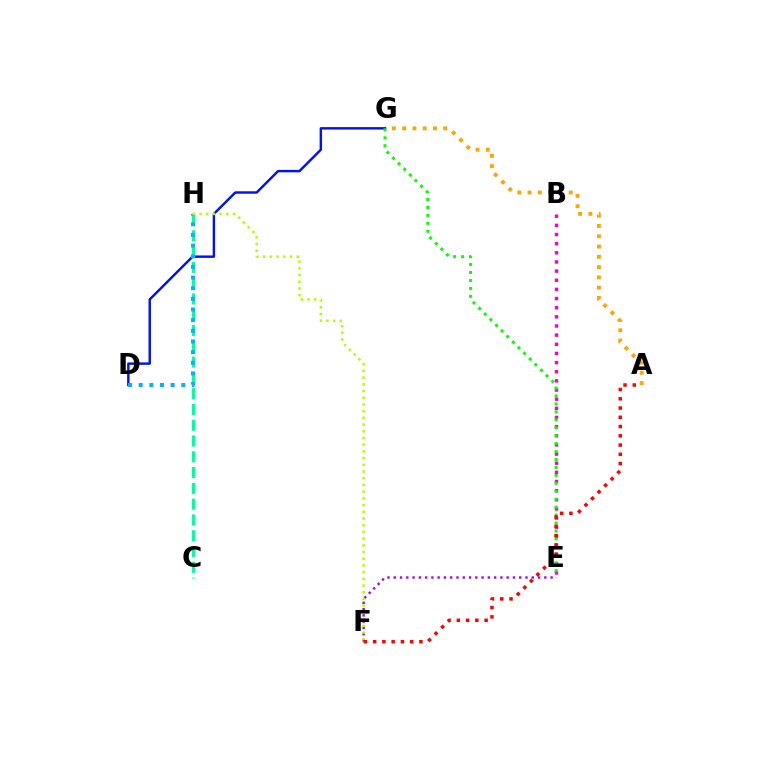{('A', 'G'): [{'color': '#ffa500', 'line_style': 'dotted', 'thickness': 2.79}], ('C', 'H'): [{'color': '#00ff9d', 'line_style': 'dashed', 'thickness': 2.14}], ('D', 'G'): [{'color': '#0010ff', 'line_style': 'solid', 'thickness': 1.75}], ('D', 'H'): [{'color': '#00b5ff', 'line_style': 'dotted', 'thickness': 2.89}], ('B', 'E'): [{'color': '#ff00bd', 'line_style': 'dotted', 'thickness': 2.49}], ('E', 'F'): [{'color': '#9b00ff', 'line_style': 'dotted', 'thickness': 1.7}], ('E', 'G'): [{'color': '#08ff00', 'line_style': 'dotted', 'thickness': 2.16}], ('F', 'H'): [{'color': '#b3ff00', 'line_style': 'dotted', 'thickness': 1.82}], ('A', 'F'): [{'color': '#ff0000', 'line_style': 'dotted', 'thickness': 2.52}]}